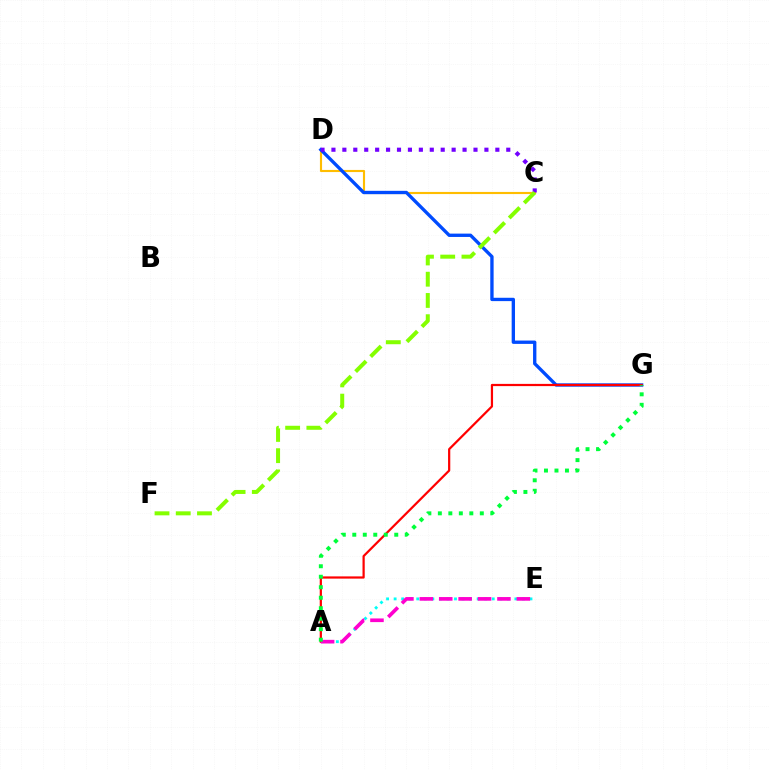{('C', 'D'): [{'color': '#ffbd00', 'line_style': 'solid', 'thickness': 1.53}, {'color': '#7200ff', 'line_style': 'dotted', 'thickness': 2.97}], ('D', 'G'): [{'color': '#004bff', 'line_style': 'solid', 'thickness': 2.4}], ('A', 'E'): [{'color': '#00fff6', 'line_style': 'dotted', 'thickness': 2.05}, {'color': '#ff00cf', 'line_style': 'dashed', 'thickness': 2.64}], ('A', 'G'): [{'color': '#ff0000', 'line_style': 'solid', 'thickness': 1.6}, {'color': '#00ff39', 'line_style': 'dotted', 'thickness': 2.85}], ('C', 'F'): [{'color': '#84ff00', 'line_style': 'dashed', 'thickness': 2.88}]}